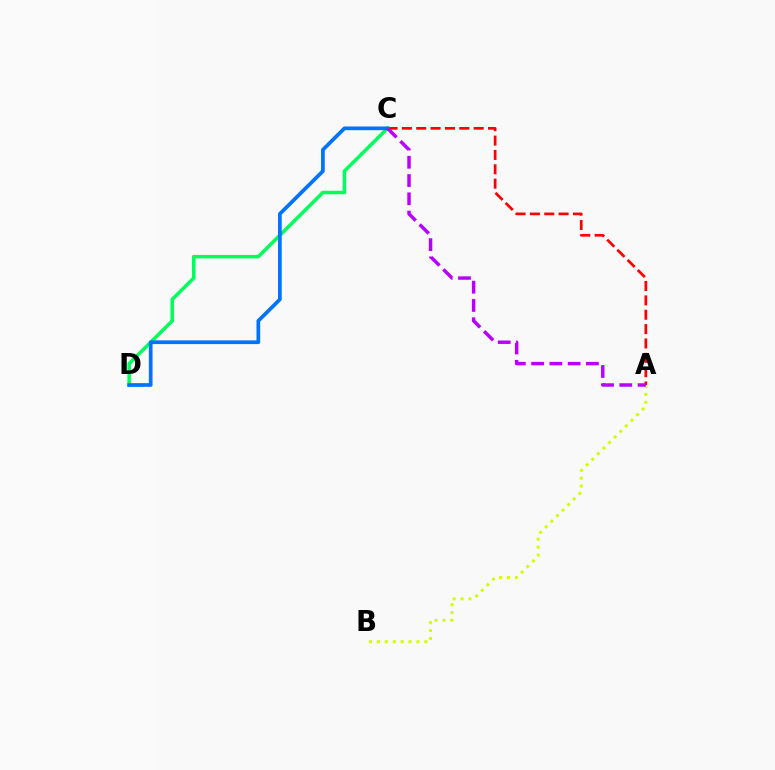{('A', 'C'): [{'color': '#ff0000', 'line_style': 'dashed', 'thickness': 1.95}, {'color': '#b900ff', 'line_style': 'dashed', 'thickness': 2.48}], ('A', 'B'): [{'color': '#d1ff00', 'line_style': 'dotted', 'thickness': 2.15}], ('C', 'D'): [{'color': '#00ff5c', 'line_style': 'solid', 'thickness': 2.52}, {'color': '#0074ff', 'line_style': 'solid', 'thickness': 2.68}]}